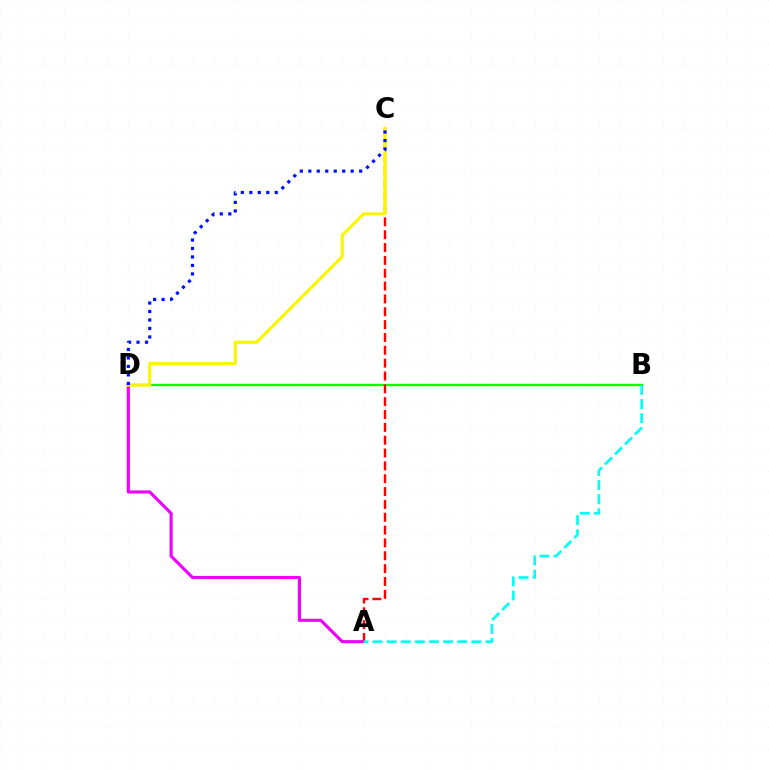{('B', 'D'): [{'color': '#08ff00', 'line_style': 'solid', 'thickness': 1.65}], ('A', 'D'): [{'color': '#ee00ff', 'line_style': 'solid', 'thickness': 2.25}], ('A', 'C'): [{'color': '#ff0000', 'line_style': 'dashed', 'thickness': 1.74}], ('C', 'D'): [{'color': '#fcf500', 'line_style': 'solid', 'thickness': 2.27}, {'color': '#0010ff', 'line_style': 'dotted', 'thickness': 2.3}], ('A', 'B'): [{'color': '#00fff6', 'line_style': 'dashed', 'thickness': 1.92}]}